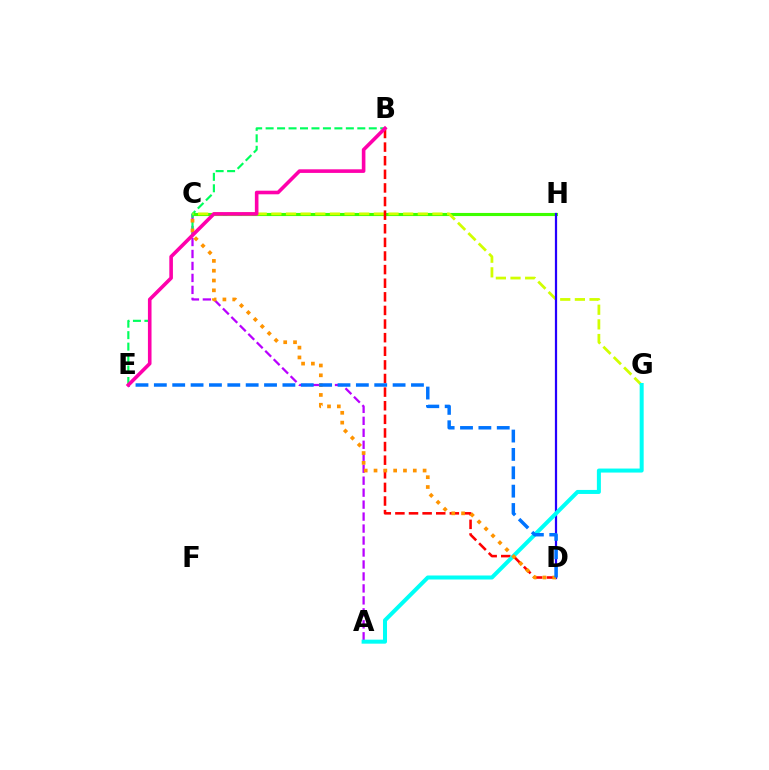{('A', 'C'): [{'color': '#b900ff', 'line_style': 'dashed', 'thickness': 1.63}], ('C', 'H'): [{'color': '#3dff00', 'line_style': 'solid', 'thickness': 2.24}], ('B', 'E'): [{'color': '#00ff5c', 'line_style': 'dashed', 'thickness': 1.56}, {'color': '#ff00ac', 'line_style': 'solid', 'thickness': 2.59}], ('C', 'G'): [{'color': '#d1ff00', 'line_style': 'dashed', 'thickness': 1.99}], ('D', 'H'): [{'color': '#2500ff', 'line_style': 'solid', 'thickness': 1.61}], ('B', 'D'): [{'color': '#ff0000', 'line_style': 'dashed', 'thickness': 1.85}], ('A', 'G'): [{'color': '#00fff6', 'line_style': 'solid', 'thickness': 2.89}], ('C', 'D'): [{'color': '#ff9400', 'line_style': 'dotted', 'thickness': 2.67}], ('D', 'E'): [{'color': '#0074ff', 'line_style': 'dashed', 'thickness': 2.49}]}